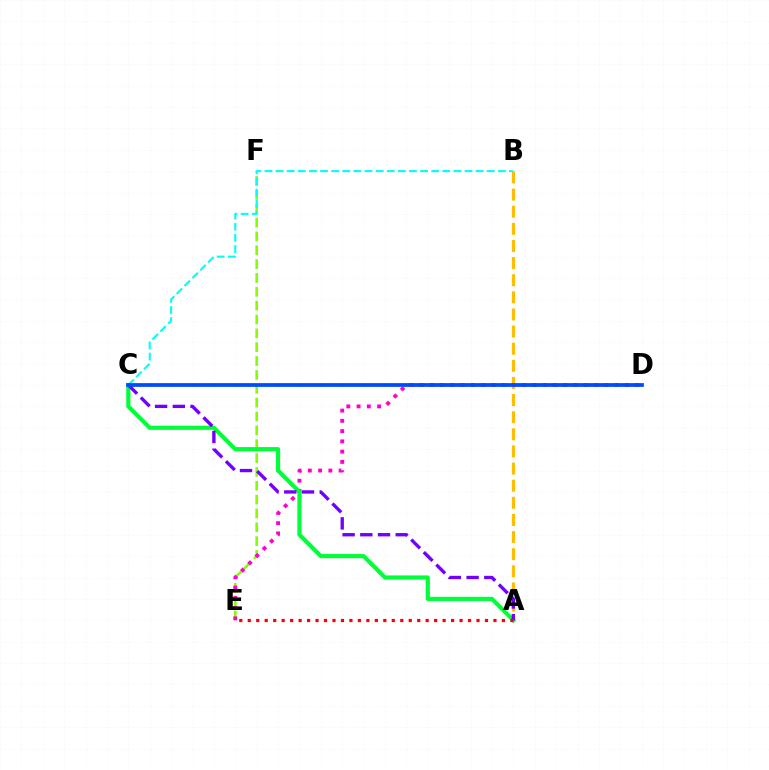{('E', 'F'): [{'color': '#84ff00', 'line_style': 'dashed', 'thickness': 1.88}], ('A', 'B'): [{'color': '#ffbd00', 'line_style': 'dashed', 'thickness': 2.33}], ('B', 'C'): [{'color': '#00fff6', 'line_style': 'dashed', 'thickness': 1.51}], ('D', 'E'): [{'color': '#ff00cf', 'line_style': 'dotted', 'thickness': 2.79}], ('A', 'C'): [{'color': '#00ff39', 'line_style': 'solid', 'thickness': 2.99}, {'color': '#7200ff', 'line_style': 'dashed', 'thickness': 2.41}], ('C', 'D'): [{'color': '#004bff', 'line_style': 'solid', 'thickness': 2.7}], ('A', 'E'): [{'color': '#ff0000', 'line_style': 'dotted', 'thickness': 2.3}]}